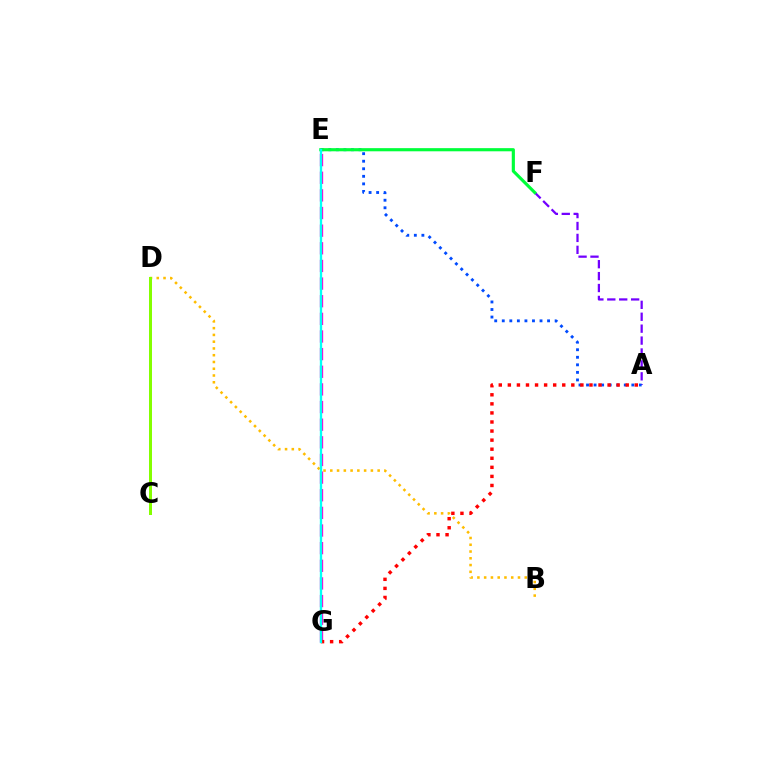{('A', 'F'): [{'color': '#7200ff', 'line_style': 'dashed', 'thickness': 1.62}], ('A', 'E'): [{'color': '#004bff', 'line_style': 'dotted', 'thickness': 2.05}], ('B', 'D'): [{'color': '#ffbd00', 'line_style': 'dotted', 'thickness': 1.84}], ('E', 'G'): [{'color': '#ff00cf', 'line_style': 'dashed', 'thickness': 2.4}, {'color': '#00fff6', 'line_style': 'solid', 'thickness': 1.67}], ('E', 'F'): [{'color': '#00ff39', 'line_style': 'solid', 'thickness': 2.27}], ('C', 'D'): [{'color': '#84ff00', 'line_style': 'solid', 'thickness': 2.15}], ('A', 'G'): [{'color': '#ff0000', 'line_style': 'dotted', 'thickness': 2.46}]}